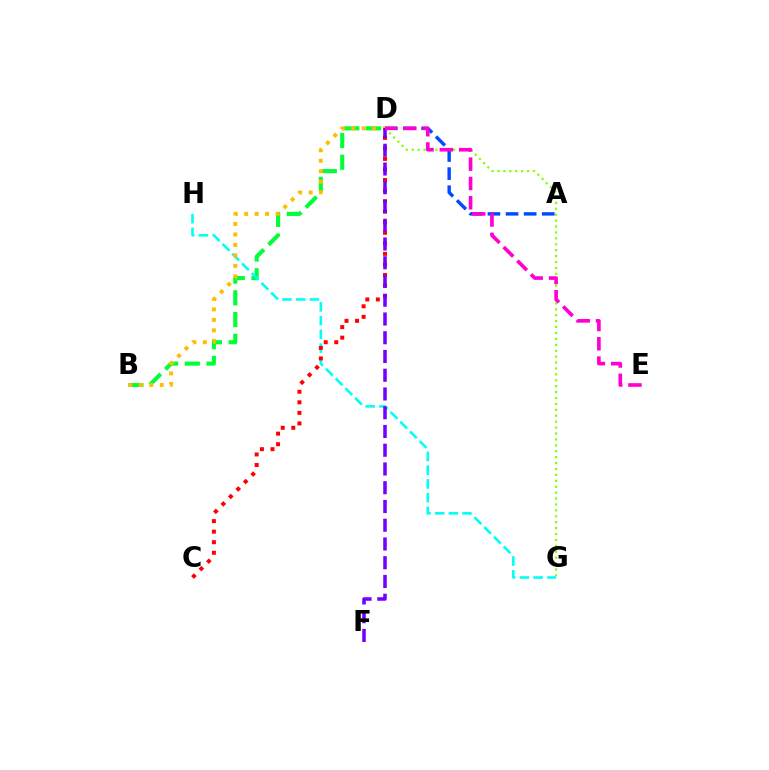{('B', 'D'): [{'color': '#00ff39', 'line_style': 'dashed', 'thickness': 2.95}, {'color': '#ffbd00', 'line_style': 'dotted', 'thickness': 2.85}], ('A', 'D'): [{'color': '#004bff', 'line_style': 'dashed', 'thickness': 2.46}], ('D', 'G'): [{'color': '#84ff00', 'line_style': 'dotted', 'thickness': 1.61}], ('G', 'H'): [{'color': '#00fff6', 'line_style': 'dashed', 'thickness': 1.87}], ('C', 'D'): [{'color': '#ff0000', 'line_style': 'dotted', 'thickness': 2.87}], ('D', 'F'): [{'color': '#7200ff', 'line_style': 'dashed', 'thickness': 2.55}], ('D', 'E'): [{'color': '#ff00cf', 'line_style': 'dashed', 'thickness': 2.62}]}